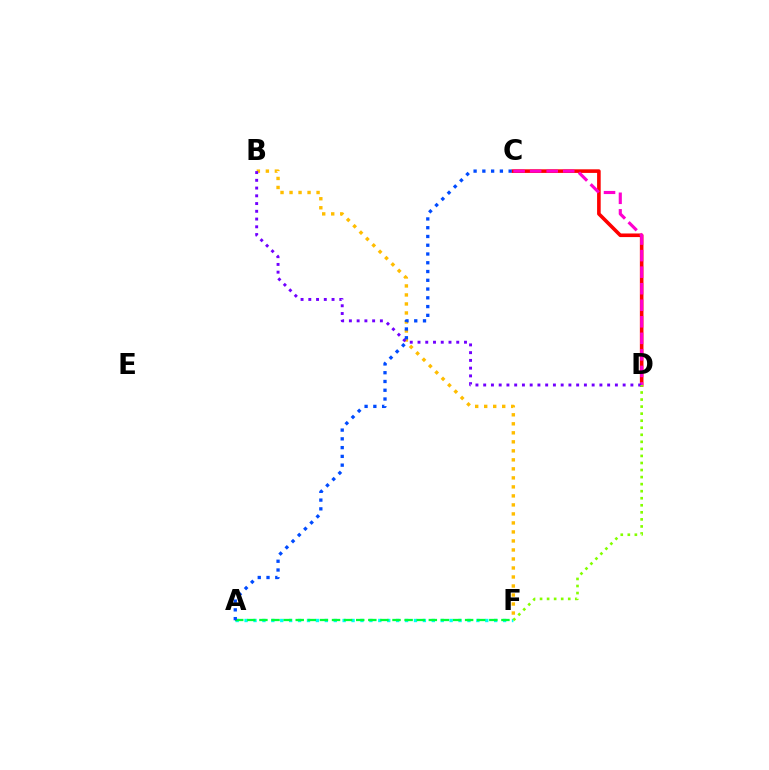{('C', 'D'): [{'color': '#ff0000', 'line_style': 'solid', 'thickness': 2.6}, {'color': '#ff00cf', 'line_style': 'dashed', 'thickness': 2.25}], ('B', 'F'): [{'color': '#ffbd00', 'line_style': 'dotted', 'thickness': 2.45}], ('B', 'D'): [{'color': '#7200ff', 'line_style': 'dotted', 'thickness': 2.1}], ('A', 'F'): [{'color': '#00fff6', 'line_style': 'dotted', 'thickness': 2.42}, {'color': '#00ff39', 'line_style': 'dashed', 'thickness': 1.64}], ('D', 'F'): [{'color': '#84ff00', 'line_style': 'dotted', 'thickness': 1.92}], ('A', 'C'): [{'color': '#004bff', 'line_style': 'dotted', 'thickness': 2.38}]}